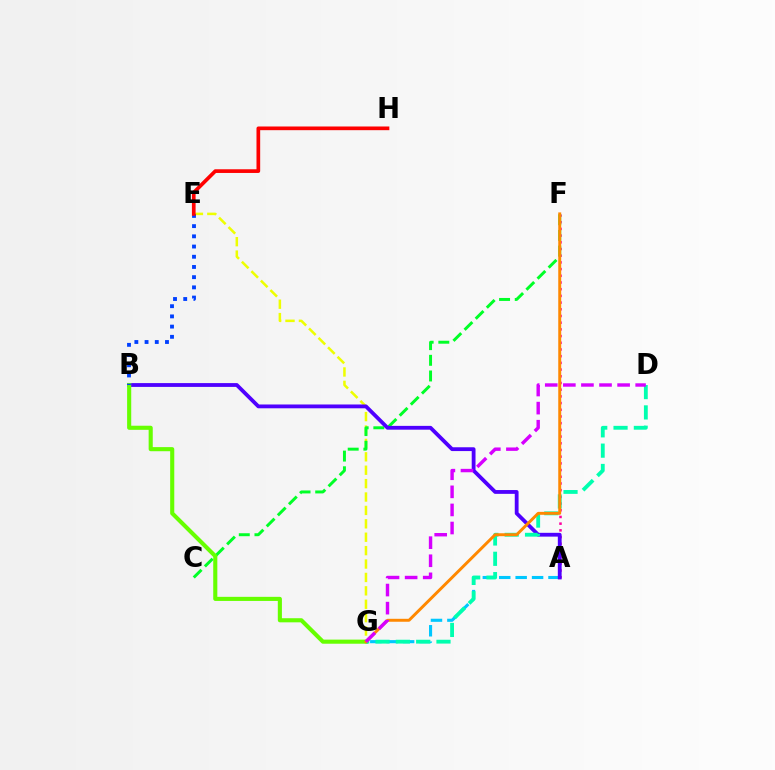{('A', 'F'): [{'color': '#ff00a0', 'line_style': 'dotted', 'thickness': 1.82}], ('E', 'G'): [{'color': '#eeff00', 'line_style': 'dashed', 'thickness': 1.82}], ('A', 'G'): [{'color': '#00c7ff', 'line_style': 'dashed', 'thickness': 2.23}], ('C', 'F'): [{'color': '#00ff27', 'line_style': 'dashed', 'thickness': 2.13}], ('A', 'B'): [{'color': '#4f00ff', 'line_style': 'solid', 'thickness': 2.74}], ('B', 'G'): [{'color': '#66ff00', 'line_style': 'solid', 'thickness': 2.95}], ('D', 'G'): [{'color': '#00ffaf', 'line_style': 'dashed', 'thickness': 2.76}, {'color': '#d600ff', 'line_style': 'dashed', 'thickness': 2.46}], ('B', 'E'): [{'color': '#003fff', 'line_style': 'dotted', 'thickness': 2.77}], ('E', 'H'): [{'color': '#ff0000', 'line_style': 'solid', 'thickness': 2.65}], ('F', 'G'): [{'color': '#ff8800', 'line_style': 'solid', 'thickness': 2.12}]}